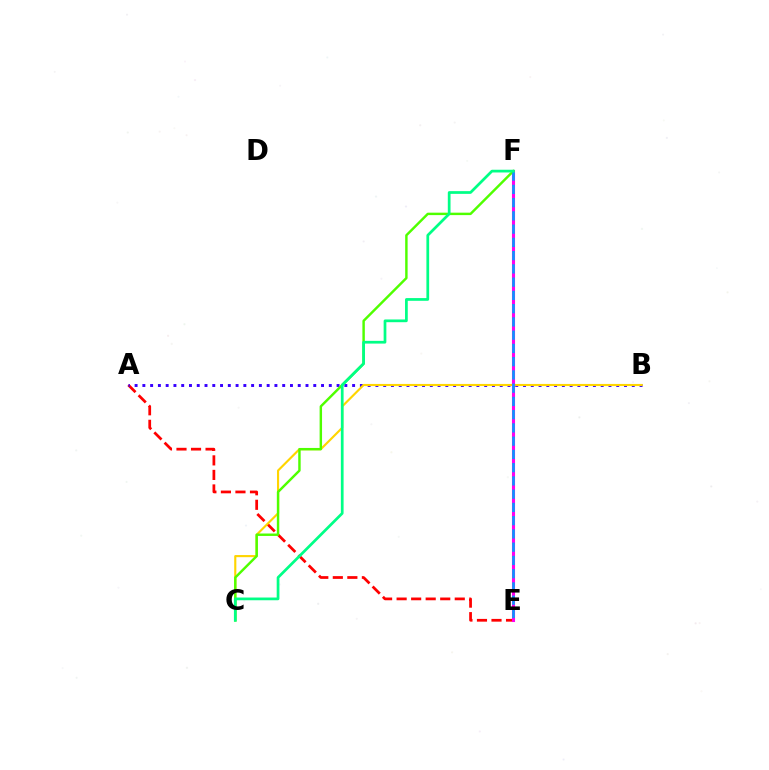{('A', 'E'): [{'color': '#ff0000', 'line_style': 'dashed', 'thickness': 1.97}], ('A', 'B'): [{'color': '#3700ff', 'line_style': 'dotted', 'thickness': 2.11}], ('B', 'C'): [{'color': '#ffd500', 'line_style': 'solid', 'thickness': 1.54}], ('E', 'F'): [{'color': '#ff00ed', 'line_style': 'solid', 'thickness': 2.22}, {'color': '#009eff', 'line_style': 'dashed', 'thickness': 1.8}], ('C', 'F'): [{'color': '#4fff00', 'line_style': 'solid', 'thickness': 1.76}, {'color': '#00ff86', 'line_style': 'solid', 'thickness': 1.96}]}